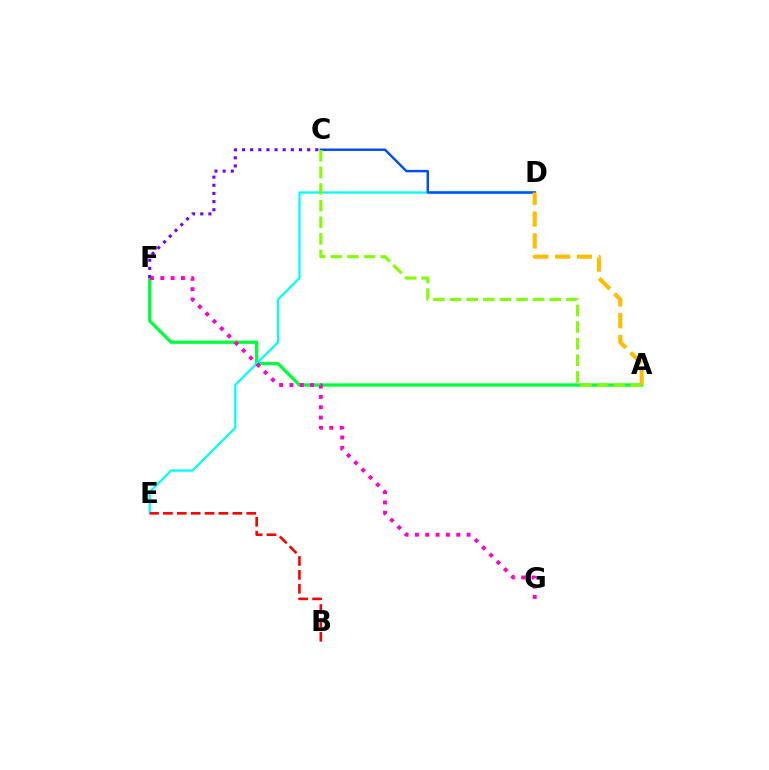{('A', 'F'): [{'color': '#00ff39', 'line_style': 'solid', 'thickness': 2.36}], ('D', 'E'): [{'color': '#00fff6', 'line_style': 'solid', 'thickness': 1.61}], ('B', 'E'): [{'color': '#ff0000', 'line_style': 'dashed', 'thickness': 1.89}], ('F', 'G'): [{'color': '#ff00cf', 'line_style': 'dotted', 'thickness': 2.81}], ('C', 'D'): [{'color': '#004bff', 'line_style': 'solid', 'thickness': 1.75}], ('C', 'F'): [{'color': '#7200ff', 'line_style': 'dotted', 'thickness': 2.21}], ('A', 'D'): [{'color': '#ffbd00', 'line_style': 'dashed', 'thickness': 2.97}], ('A', 'C'): [{'color': '#84ff00', 'line_style': 'dashed', 'thickness': 2.26}]}